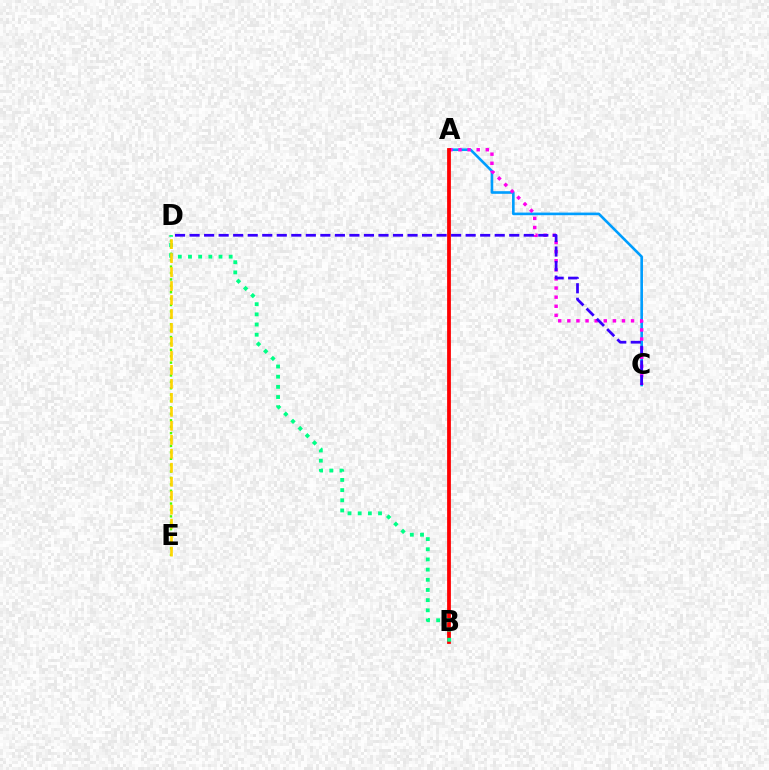{('D', 'E'): [{'color': '#4fff00', 'line_style': 'dotted', 'thickness': 1.74}, {'color': '#ffd500', 'line_style': 'dashed', 'thickness': 1.9}], ('A', 'C'): [{'color': '#009eff', 'line_style': 'solid', 'thickness': 1.89}, {'color': '#ff00ed', 'line_style': 'dotted', 'thickness': 2.47}], ('A', 'B'): [{'color': '#ff0000', 'line_style': 'solid', 'thickness': 2.72}], ('B', 'D'): [{'color': '#00ff86', 'line_style': 'dotted', 'thickness': 2.76}], ('C', 'D'): [{'color': '#3700ff', 'line_style': 'dashed', 'thickness': 1.97}]}